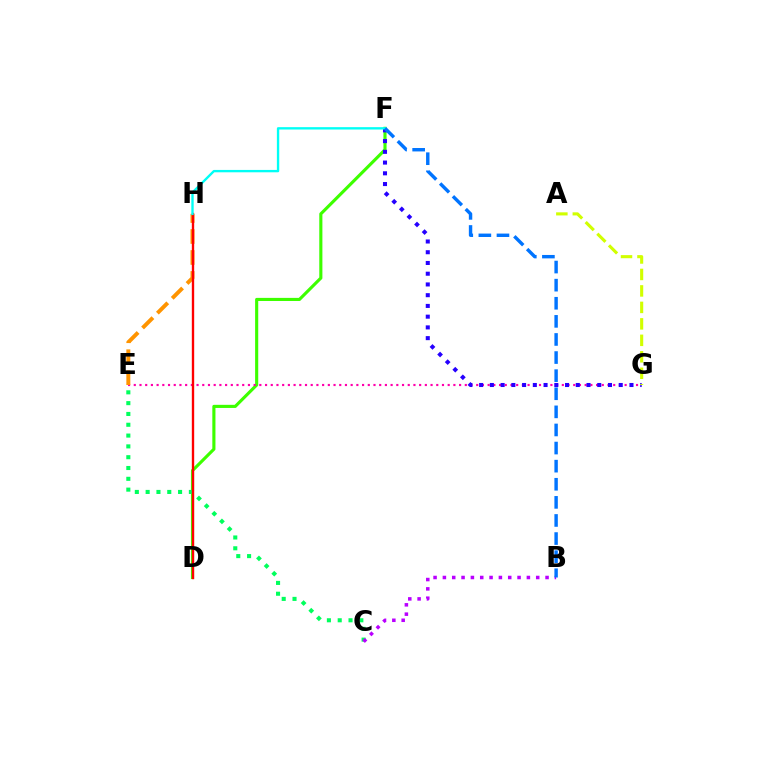{('D', 'F'): [{'color': '#3dff00', 'line_style': 'solid', 'thickness': 2.25}], ('E', 'G'): [{'color': '#ff00ac', 'line_style': 'dotted', 'thickness': 1.55}], ('E', 'H'): [{'color': '#ff9400', 'line_style': 'dashed', 'thickness': 2.85}], ('F', 'G'): [{'color': '#2500ff', 'line_style': 'dotted', 'thickness': 2.92}], ('C', 'E'): [{'color': '#00ff5c', 'line_style': 'dotted', 'thickness': 2.94}], ('D', 'H'): [{'color': '#ff0000', 'line_style': 'solid', 'thickness': 1.7}], ('F', 'H'): [{'color': '#00fff6', 'line_style': 'solid', 'thickness': 1.7}], ('A', 'G'): [{'color': '#d1ff00', 'line_style': 'dashed', 'thickness': 2.24}], ('B', 'C'): [{'color': '#b900ff', 'line_style': 'dotted', 'thickness': 2.54}], ('B', 'F'): [{'color': '#0074ff', 'line_style': 'dashed', 'thickness': 2.46}]}